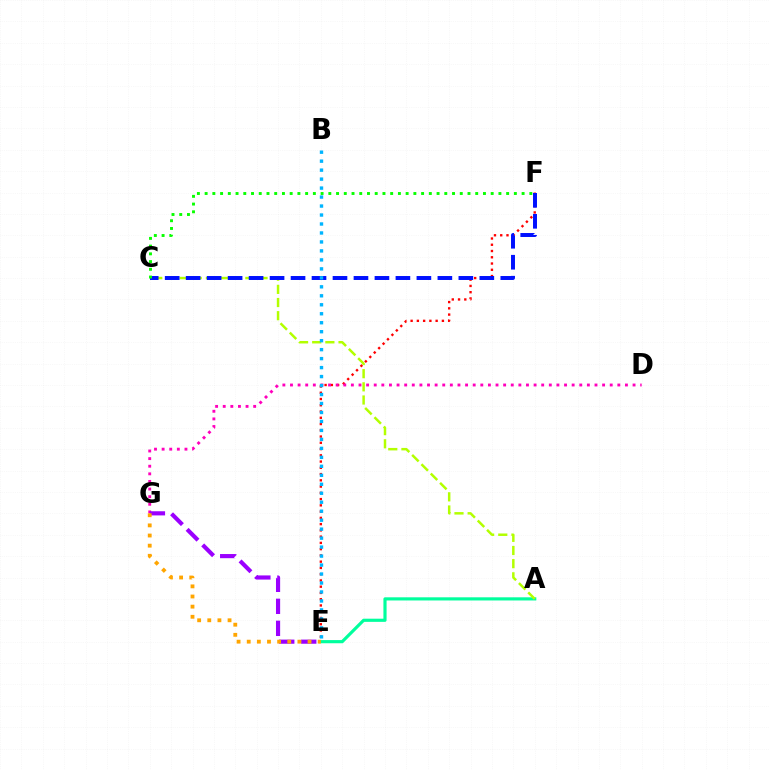{('A', 'E'): [{'color': '#00ff9d', 'line_style': 'solid', 'thickness': 2.28}], ('E', 'F'): [{'color': '#ff0000', 'line_style': 'dotted', 'thickness': 1.7}], ('D', 'G'): [{'color': '#ff00bd', 'line_style': 'dotted', 'thickness': 2.07}], ('A', 'C'): [{'color': '#b3ff00', 'line_style': 'dashed', 'thickness': 1.79}], ('E', 'G'): [{'color': '#9b00ff', 'line_style': 'dashed', 'thickness': 2.99}, {'color': '#ffa500', 'line_style': 'dotted', 'thickness': 2.75}], ('C', 'F'): [{'color': '#0010ff', 'line_style': 'dashed', 'thickness': 2.85}, {'color': '#08ff00', 'line_style': 'dotted', 'thickness': 2.1}], ('B', 'E'): [{'color': '#00b5ff', 'line_style': 'dotted', 'thickness': 2.44}]}